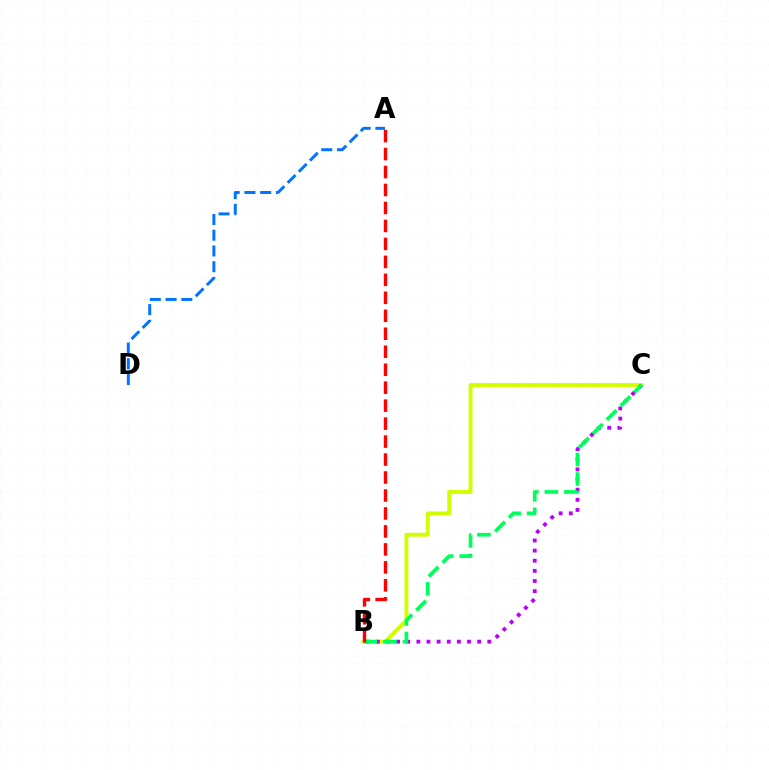{('B', 'C'): [{'color': '#d1ff00', 'line_style': 'solid', 'thickness': 2.79}, {'color': '#b900ff', 'line_style': 'dotted', 'thickness': 2.75}, {'color': '#00ff5c', 'line_style': 'dashed', 'thickness': 2.65}], ('A', 'D'): [{'color': '#0074ff', 'line_style': 'dashed', 'thickness': 2.14}], ('A', 'B'): [{'color': '#ff0000', 'line_style': 'dashed', 'thickness': 2.44}]}